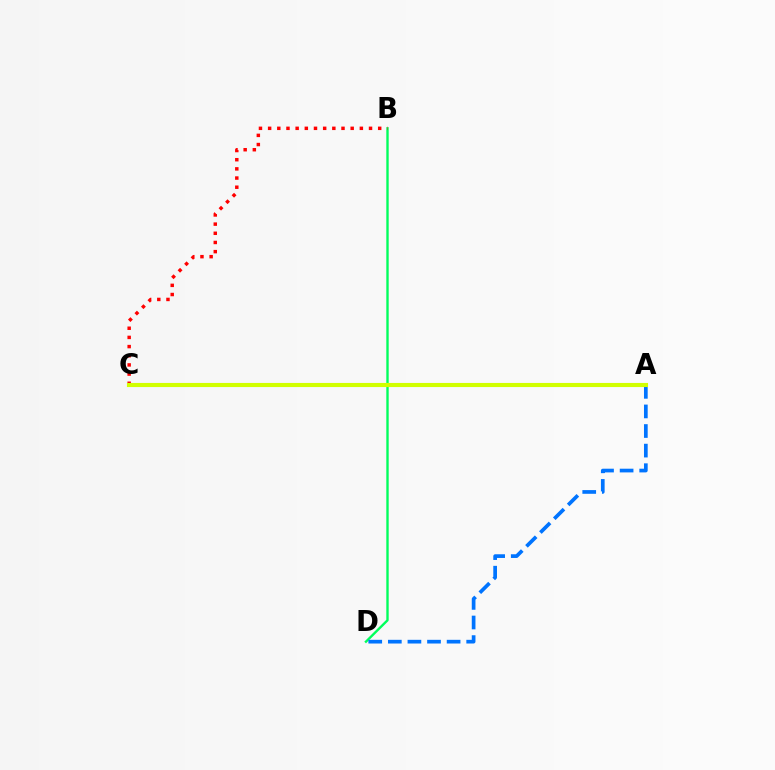{('A', 'C'): [{'color': '#b900ff', 'line_style': 'dotted', 'thickness': 2.86}, {'color': '#d1ff00', 'line_style': 'solid', 'thickness': 2.96}], ('B', 'D'): [{'color': '#00ff5c', 'line_style': 'solid', 'thickness': 1.71}], ('B', 'C'): [{'color': '#ff0000', 'line_style': 'dotted', 'thickness': 2.49}], ('A', 'D'): [{'color': '#0074ff', 'line_style': 'dashed', 'thickness': 2.66}]}